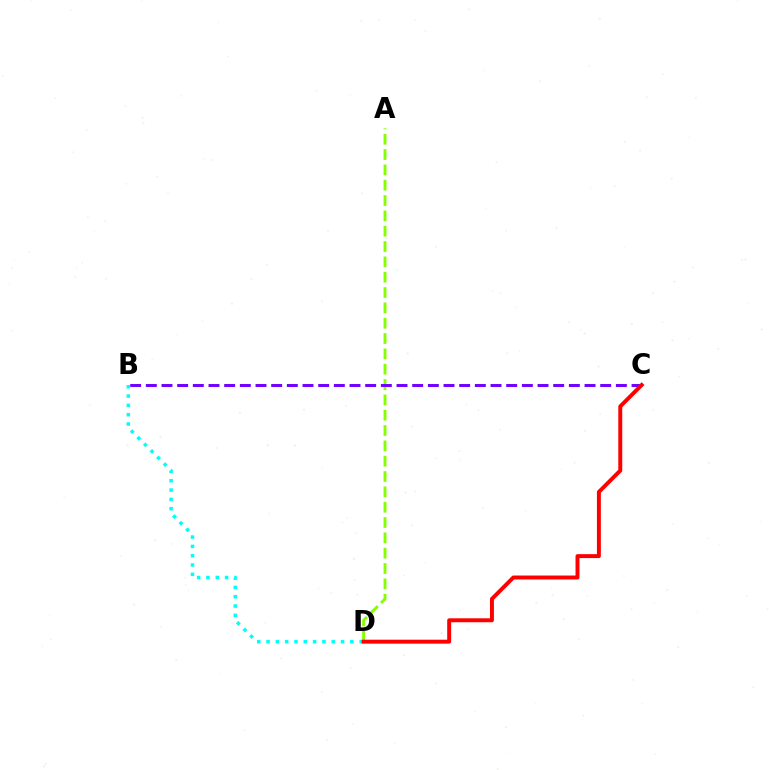{('A', 'D'): [{'color': '#84ff00', 'line_style': 'dashed', 'thickness': 2.08}], ('B', 'C'): [{'color': '#7200ff', 'line_style': 'dashed', 'thickness': 2.13}], ('B', 'D'): [{'color': '#00fff6', 'line_style': 'dotted', 'thickness': 2.53}], ('C', 'D'): [{'color': '#ff0000', 'line_style': 'solid', 'thickness': 2.84}]}